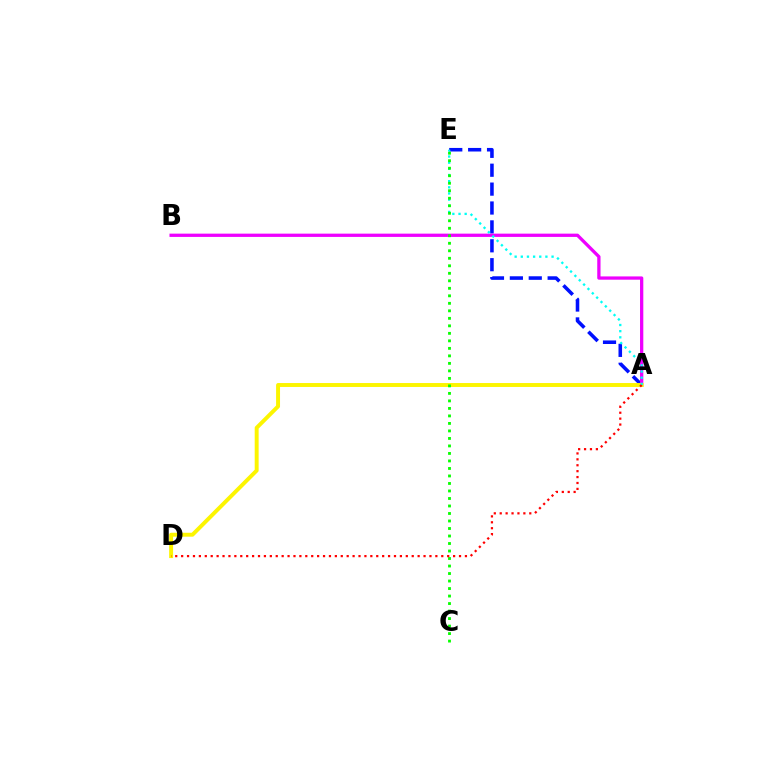{('A', 'E'): [{'color': '#0010ff', 'line_style': 'dashed', 'thickness': 2.57}, {'color': '#00fff6', 'line_style': 'dotted', 'thickness': 1.67}], ('A', 'B'): [{'color': '#ee00ff', 'line_style': 'solid', 'thickness': 2.36}], ('A', 'D'): [{'color': '#fcf500', 'line_style': 'solid', 'thickness': 2.83}, {'color': '#ff0000', 'line_style': 'dotted', 'thickness': 1.61}], ('C', 'E'): [{'color': '#08ff00', 'line_style': 'dotted', 'thickness': 2.04}]}